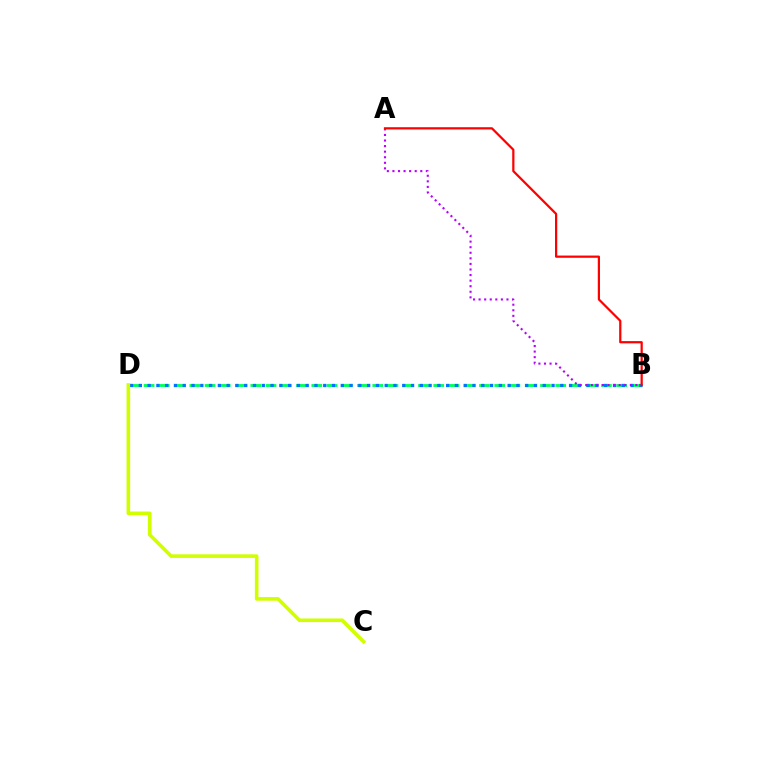{('B', 'D'): [{'color': '#00ff5c', 'line_style': 'dashed', 'thickness': 2.07}, {'color': '#0074ff', 'line_style': 'dotted', 'thickness': 2.39}], ('A', 'B'): [{'color': '#b900ff', 'line_style': 'dotted', 'thickness': 1.51}, {'color': '#ff0000', 'line_style': 'solid', 'thickness': 1.6}], ('C', 'D'): [{'color': '#d1ff00', 'line_style': 'solid', 'thickness': 2.6}]}